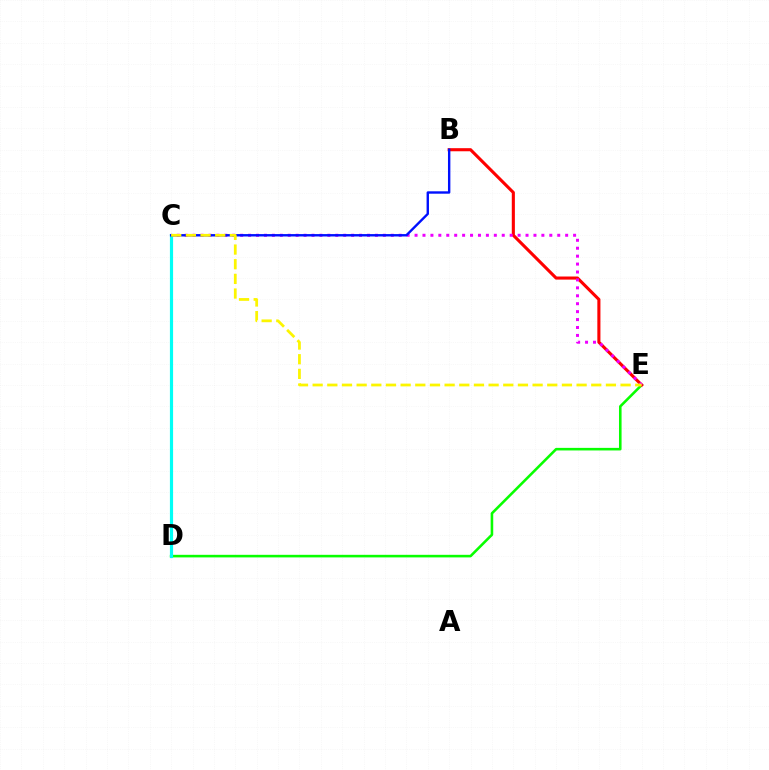{('D', 'E'): [{'color': '#08ff00', 'line_style': 'solid', 'thickness': 1.86}], ('B', 'E'): [{'color': '#ff0000', 'line_style': 'solid', 'thickness': 2.23}], ('C', 'D'): [{'color': '#00fff6', 'line_style': 'solid', 'thickness': 2.28}], ('C', 'E'): [{'color': '#ee00ff', 'line_style': 'dotted', 'thickness': 2.15}, {'color': '#fcf500', 'line_style': 'dashed', 'thickness': 1.99}], ('B', 'C'): [{'color': '#0010ff', 'line_style': 'solid', 'thickness': 1.72}]}